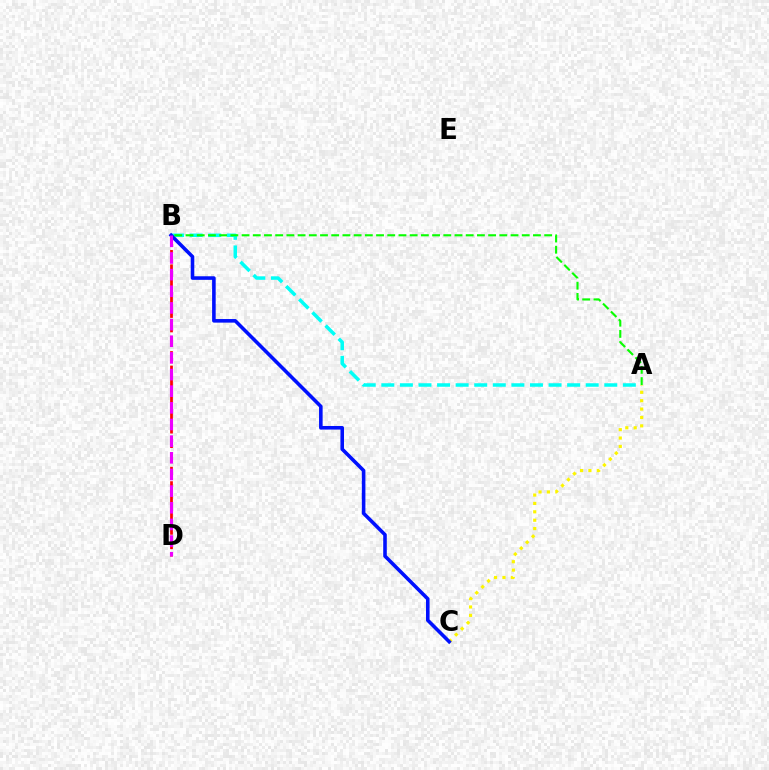{('A', 'B'): [{'color': '#00fff6', 'line_style': 'dashed', 'thickness': 2.52}, {'color': '#08ff00', 'line_style': 'dashed', 'thickness': 1.52}], ('B', 'D'): [{'color': '#ff0000', 'line_style': 'dashed', 'thickness': 1.96}, {'color': '#ee00ff', 'line_style': 'dashed', 'thickness': 2.26}], ('A', 'C'): [{'color': '#fcf500', 'line_style': 'dotted', 'thickness': 2.28}], ('B', 'C'): [{'color': '#0010ff', 'line_style': 'solid', 'thickness': 2.58}]}